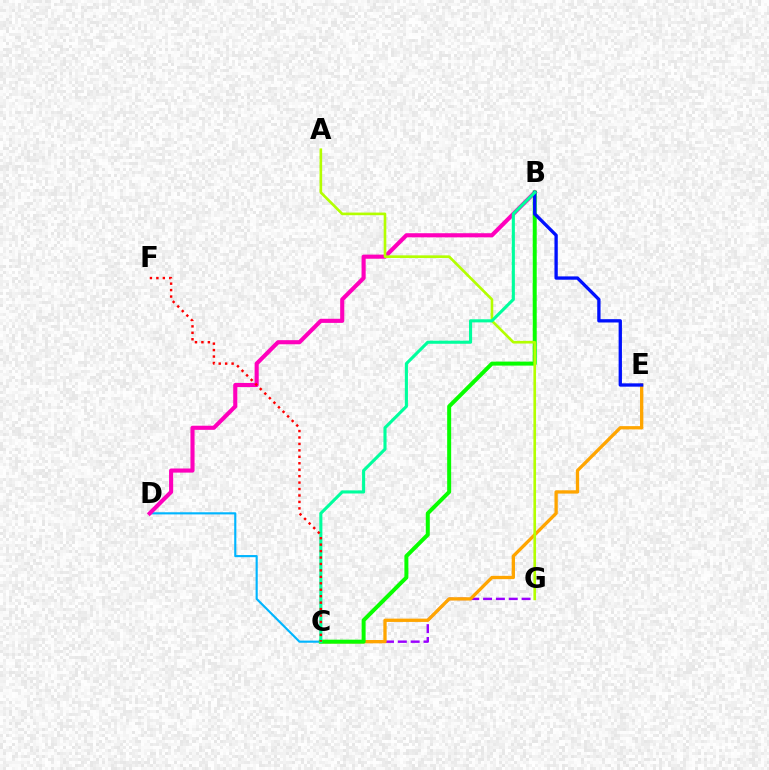{('C', 'D'): [{'color': '#00b5ff', 'line_style': 'solid', 'thickness': 1.54}], ('B', 'D'): [{'color': '#ff00bd', 'line_style': 'solid', 'thickness': 2.96}], ('C', 'G'): [{'color': '#9b00ff', 'line_style': 'dashed', 'thickness': 1.74}], ('C', 'E'): [{'color': '#ffa500', 'line_style': 'solid', 'thickness': 2.38}], ('B', 'C'): [{'color': '#08ff00', 'line_style': 'solid', 'thickness': 2.87}, {'color': '#00ff9d', 'line_style': 'solid', 'thickness': 2.23}], ('B', 'E'): [{'color': '#0010ff', 'line_style': 'solid', 'thickness': 2.39}], ('A', 'G'): [{'color': '#b3ff00', 'line_style': 'solid', 'thickness': 1.9}], ('C', 'F'): [{'color': '#ff0000', 'line_style': 'dotted', 'thickness': 1.75}]}